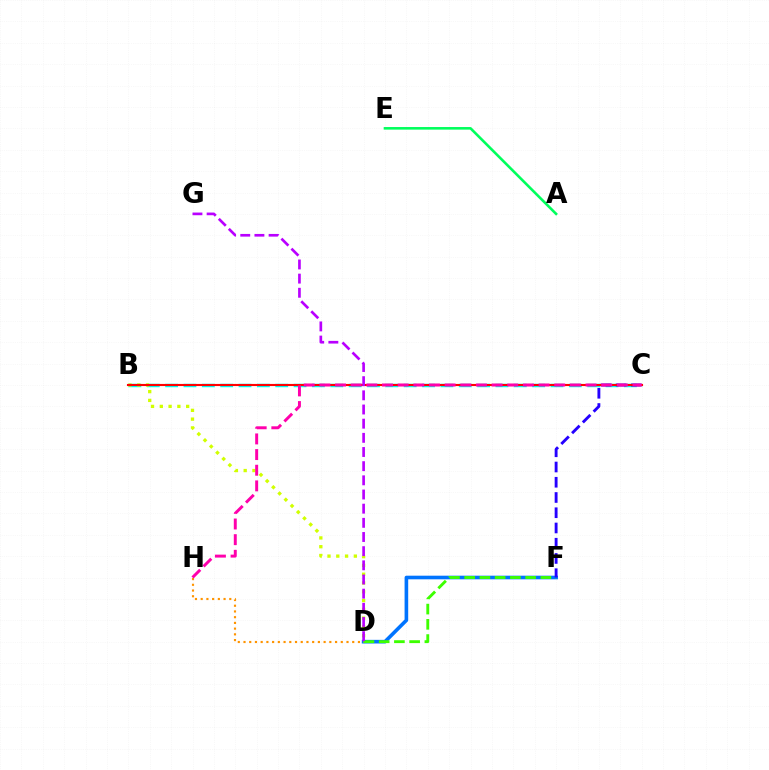{('A', 'E'): [{'color': '#00ff5c', 'line_style': 'solid', 'thickness': 1.87}], ('B', 'C'): [{'color': '#00fff6', 'line_style': 'dashed', 'thickness': 2.49}, {'color': '#ff0000', 'line_style': 'solid', 'thickness': 1.53}], ('B', 'D'): [{'color': '#d1ff00', 'line_style': 'dotted', 'thickness': 2.39}], ('D', 'F'): [{'color': '#0074ff', 'line_style': 'solid', 'thickness': 2.61}, {'color': '#3dff00', 'line_style': 'dashed', 'thickness': 2.07}], ('C', 'F'): [{'color': '#2500ff', 'line_style': 'dashed', 'thickness': 2.07}], ('D', 'H'): [{'color': '#ff9400', 'line_style': 'dotted', 'thickness': 1.55}], ('D', 'G'): [{'color': '#b900ff', 'line_style': 'dashed', 'thickness': 1.92}], ('C', 'H'): [{'color': '#ff00ac', 'line_style': 'dashed', 'thickness': 2.13}]}